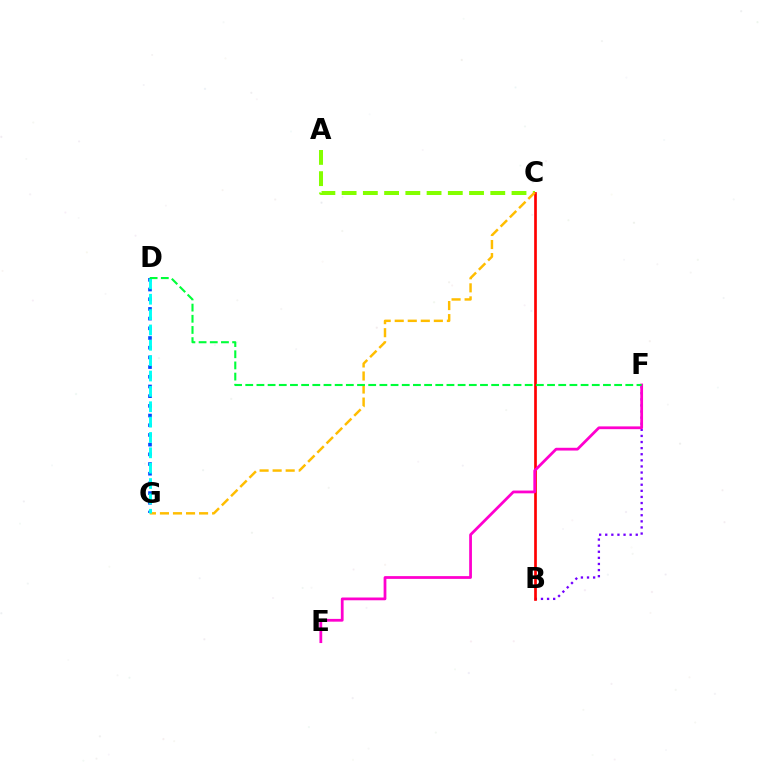{('D', 'G'): [{'color': '#004bff', 'line_style': 'dotted', 'thickness': 2.63}, {'color': '#00fff6', 'line_style': 'dashed', 'thickness': 2.09}], ('B', 'F'): [{'color': '#7200ff', 'line_style': 'dotted', 'thickness': 1.66}], ('A', 'C'): [{'color': '#84ff00', 'line_style': 'dashed', 'thickness': 2.88}], ('B', 'C'): [{'color': '#ff0000', 'line_style': 'solid', 'thickness': 1.93}], ('E', 'F'): [{'color': '#ff00cf', 'line_style': 'solid', 'thickness': 1.99}], ('C', 'G'): [{'color': '#ffbd00', 'line_style': 'dashed', 'thickness': 1.77}], ('D', 'F'): [{'color': '#00ff39', 'line_style': 'dashed', 'thickness': 1.52}]}